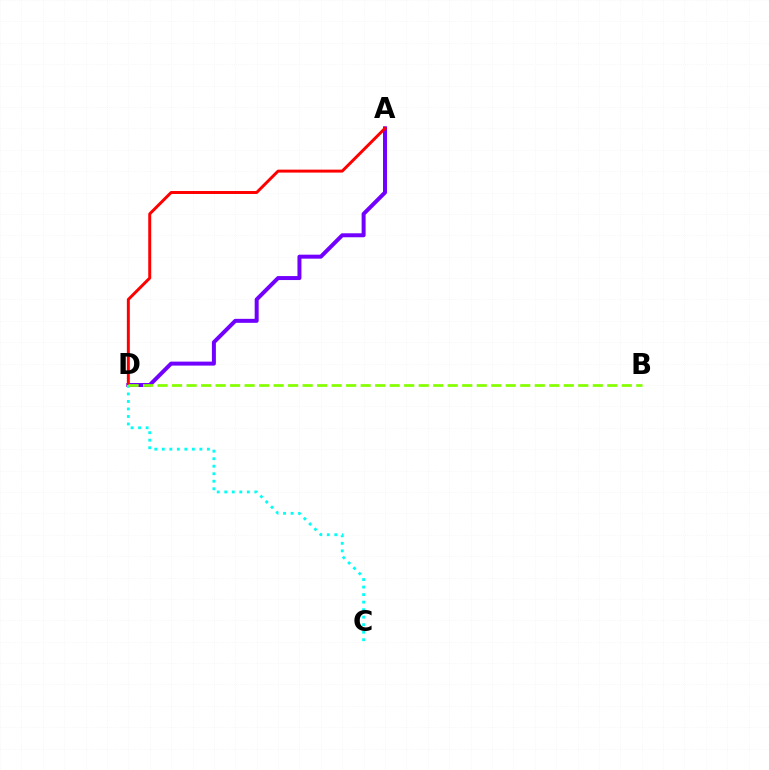{('A', 'D'): [{'color': '#7200ff', 'line_style': 'solid', 'thickness': 2.86}, {'color': '#ff0000', 'line_style': 'solid', 'thickness': 2.13}], ('C', 'D'): [{'color': '#00fff6', 'line_style': 'dotted', 'thickness': 2.04}], ('B', 'D'): [{'color': '#84ff00', 'line_style': 'dashed', 'thickness': 1.97}]}